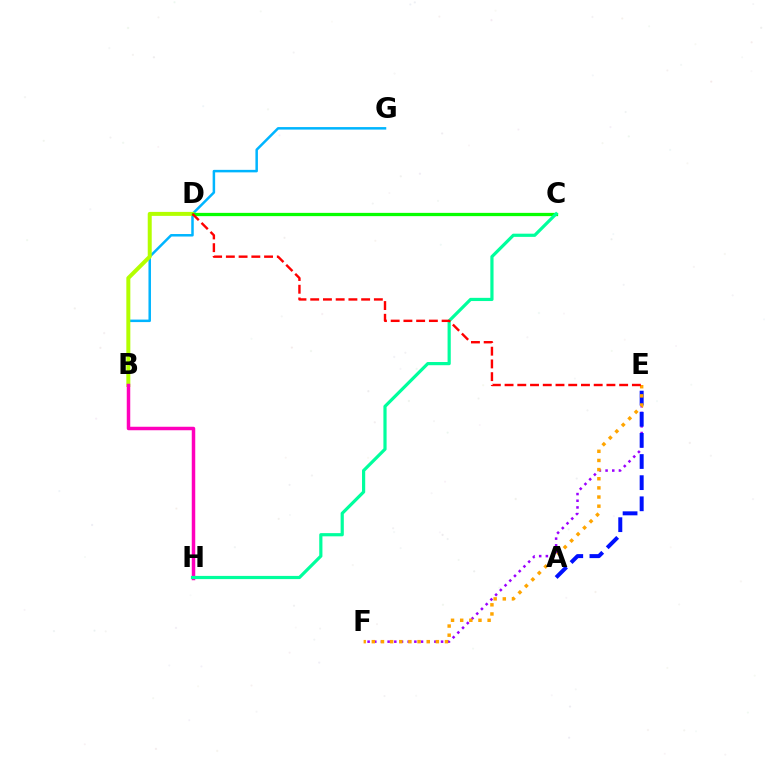{('B', 'G'): [{'color': '#00b5ff', 'line_style': 'solid', 'thickness': 1.8}], ('E', 'F'): [{'color': '#9b00ff', 'line_style': 'dotted', 'thickness': 1.81}, {'color': '#ffa500', 'line_style': 'dotted', 'thickness': 2.48}], ('B', 'D'): [{'color': '#b3ff00', 'line_style': 'solid', 'thickness': 2.87}], ('C', 'D'): [{'color': '#08ff00', 'line_style': 'solid', 'thickness': 2.35}], ('B', 'H'): [{'color': '#ff00bd', 'line_style': 'solid', 'thickness': 2.51}], ('A', 'E'): [{'color': '#0010ff', 'line_style': 'dashed', 'thickness': 2.87}], ('C', 'H'): [{'color': '#00ff9d', 'line_style': 'solid', 'thickness': 2.3}], ('D', 'E'): [{'color': '#ff0000', 'line_style': 'dashed', 'thickness': 1.73}]}